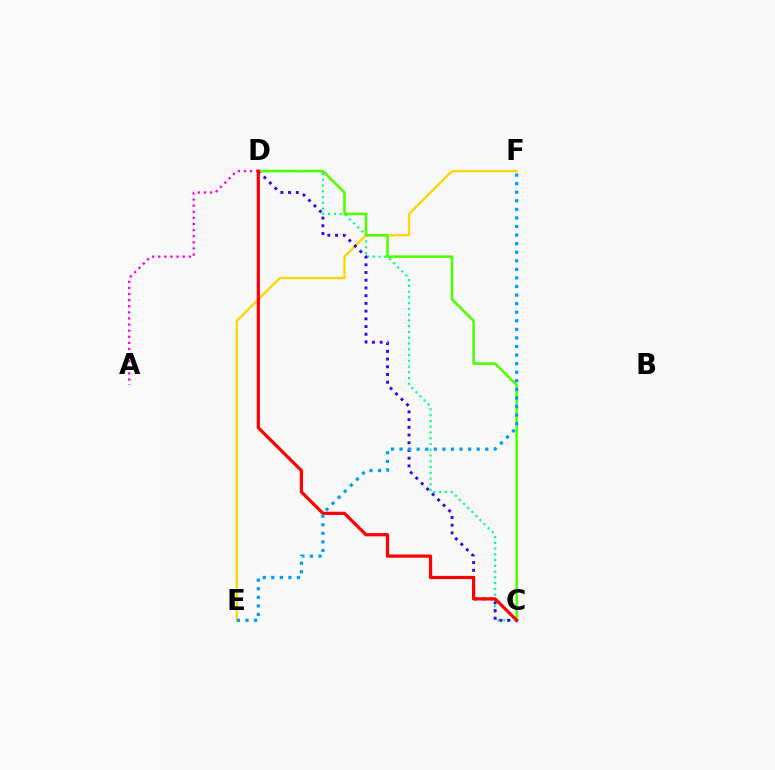{('A', 'D'): [{'color': '#ff00ed', 'line_style': 'dotted', 'thickness': 1.66}], ('C', 'D'): [{'color': '#00ff86', 'line_style': 'dotted', 'thickness': 1.57}, {'color': '#3700ff', 'line_style': 'dotted', 'thickness': 2.1}, {'color': '#4fff00', 'line_style': 'solid', 'thickness': 1.87}, {'color': '#ff0000', 'line_style': 'solid', 'thickness': 2.31}], ('E', 'F'): [{'color': '#ffd500', 'line_style': 'solid', 'thickness': 1.65}, {'color': '#009eff', 'line_style': 'dotted', 'thickness': 2.33}]}